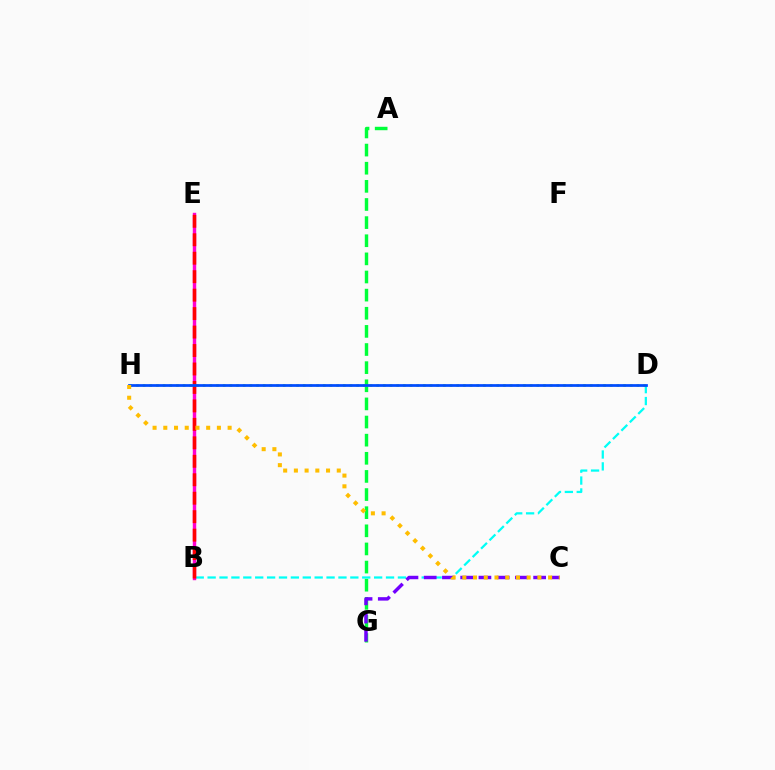{('B', 'D'): [{'color': '#00fff6', 'line_style': 'dashed', 'thickness': 1.62}], ('B', 'E'): [{'color': '#ff00cf', 'line_style': 'solid', 'thickness': 2.46}, {'color': '#ff0000', 'line_style': 'dashed', 'thickness': 2.51}], ('A', 'G'): [{'color': '#00ff39', 'line_style': 'dashed', 'thickness': 2.46}], ('D', 'H'): [{'color': '#84ff00', 'line_style': 'dotted', 'thickness': 1.81}, {'color': '#004bff', 'line_style': 'solid', 'thickness': 1.98}], ('C', 'G'): [{'color': '#7200ff', 'line_style': 'dashed', 'thickness': 2.48}], ('C', 'H'): [{'color': '#ffbd00', 'line_style': 'dotted', 'thickness': 2.91}]}